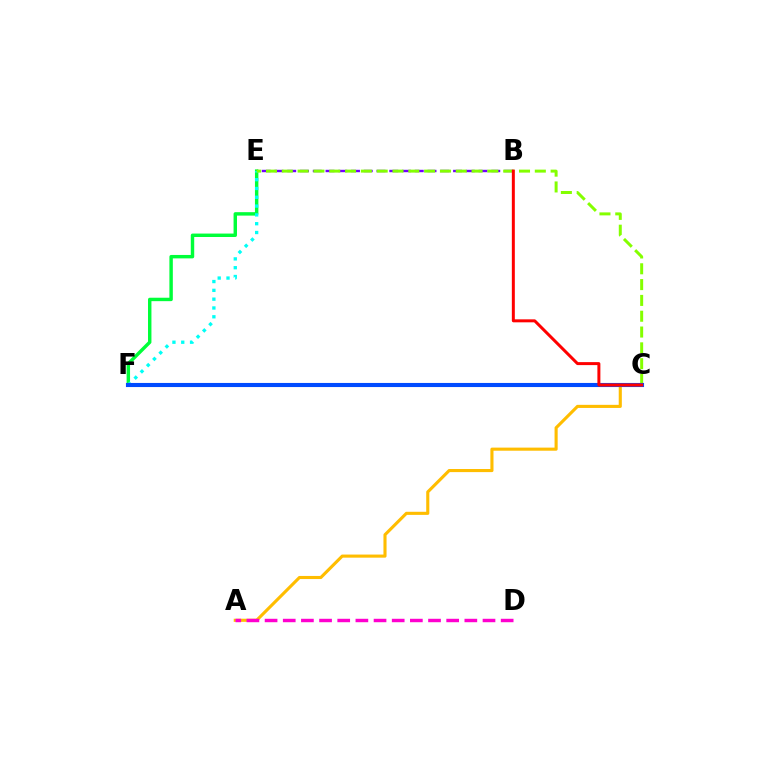{('A', 'C'): [{'color': '#ffbd00', 'line_style': 'solid', 'thickness': 2.23}], ('E', 'F'): [{'color': '#00ff39', 'line_style': 'solid', 'thickness': 2.47}, {'color': '#00fff6', 'line_style': 'dotted', 'thickness': 2.39}], ('B', 'E'): [{'color': '#7200ff', 'line_style': 'dashed', 'thickness': 1.73}], ('C', 'E'): [{'color': '#84ff00', 'line_style': 'dashed', 'thickness': 2.15}], ('A', 'D'): [{'color': '#ff00cf', 'line_style': 'dashed', 'thickness': 2.47}], ('C', 'F'): [{'color': '#004bff', 'line_style': 'solid', 'thickness': 2.95}], ('B', 'C'): [{'color': '#ff0000', 'line_style': 'solid', 'thickness': 2.15}]}